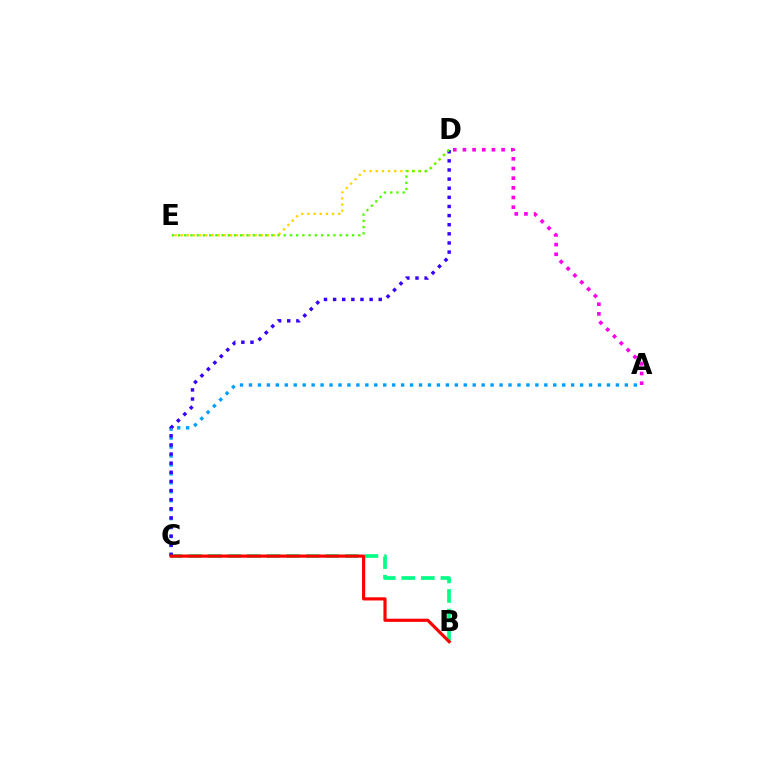{('A', 'C'): [{'color': '#009eff', 'line_style': 'dotted', 'thickness': 2.43}], ('B', 'C'): [{'color': '#00ff86', 'line_style': 'dashed', 'thickness': 2.66}, {'color': '#ff0000', 'line_style': 'solid', 'thickness': 2.27}], ('D', 'E'): [{'color': '#ffd500', 'line_style': 'dotted', 'thickness': 1.67}, {'color': '#4fff00', 'line_style': 'dotted', 'thickness': 1.69}], ('C', 'D'): [{'color': '#3700ff', 'line_style': 'dotted', 'thickness': 2.48}], ('A', 'D'): [{'color': '#ff00ed', 'line_style': 'dotted', 'thickness': 2.63}]}